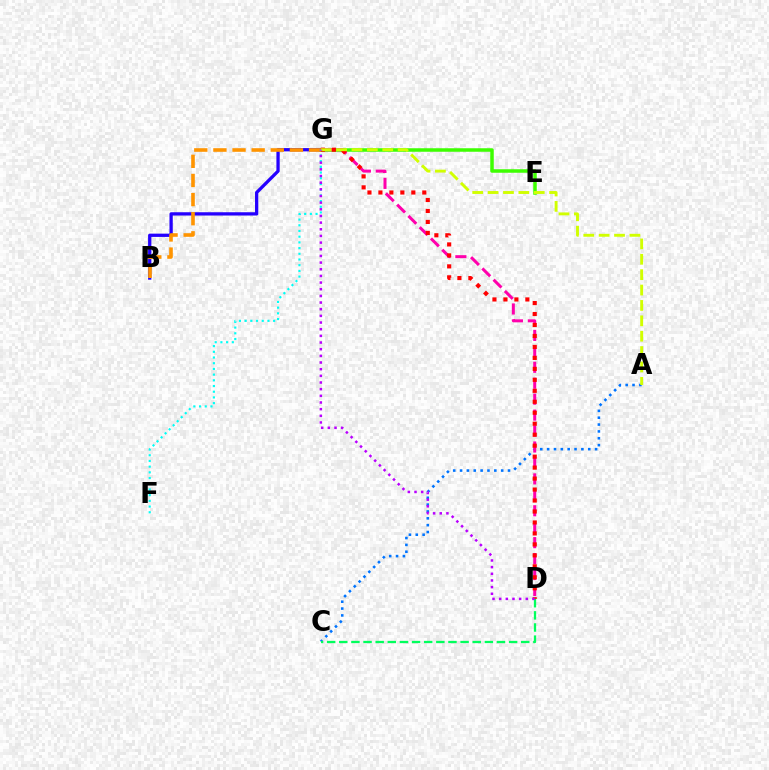{('E', 'G'): [{'color': '#3dff00', 'line_style': 'solid', 'thickness': 2.53}], ('B', 'G'): [{'color': '#2500ff', 'line_style': 'solid', 'thickness': 2.36}, {'color': '#ff9400', 'line_style': 'dashed', 'thickness': 2.6}], ('A', 'C'): [{'color': '#0074ff', 'line_style': 'dotted', 'thickness': 1.86}], ('C', 'D'): [{'color': '#00ff5c', 'line_style': 'dashed', 'thickness': 1.65}], ('D', 'G'): [{'color': '#ff00ac', 'line_style': 'dashed', 'thickness': 2.17}, {'color': '#ff0000', 'line_style': 'dotted', 'thickness': 2.98}, {'color': '#b900ff', 'line_style': 'dotted', 'thickness': 1.81}], ('F', 'G'): [{'color': '#00fff6', 'line_style': 'dotted', 'thickness': 1.55}], ('A', 'G'): [{'color': '#d1ff00', 'line_style': 'dashed', 'thickness': 2.09}]}